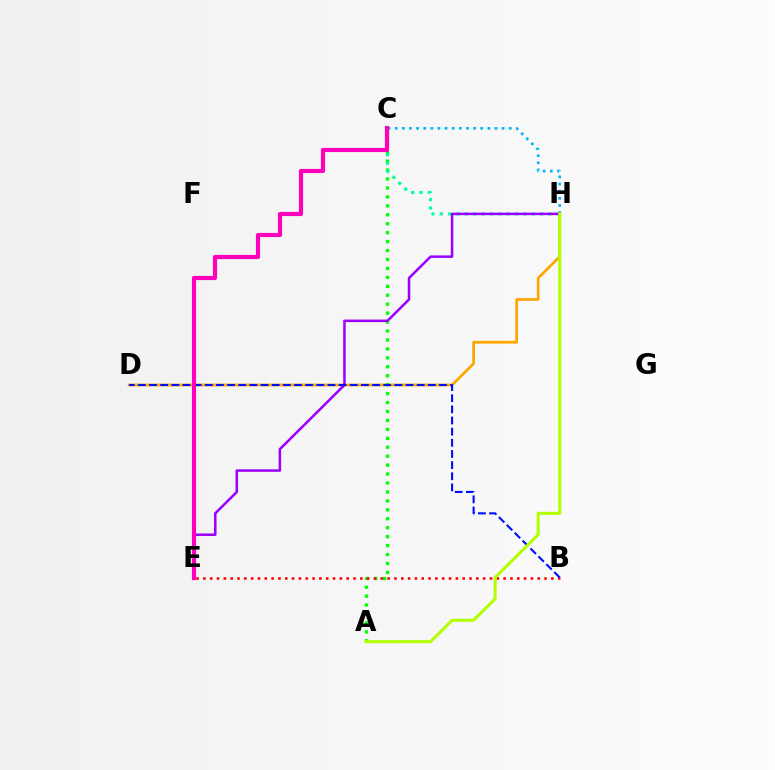{('D', 'H'): [{'color': '#ffa500', 'line_style': 'solid', 'thickness': 1.96}], ('C', 'H'): [{'color': '#00b5ff', 'line_style': 'dotted', 'thickness': 1.94}, {'color': '#00ff9d', 'line_style': 'dotted', 'thickness': 2.27}], ('A', 'C'): [{'color': '#08ff00', 'line_style': 'dotted', 'thickness': 2.43}], ('E', 'H'): [{'color': '#9b00ff', 'line_style': 'solid', 'thickness': 1.81}], ('B', 'E'): [{'color': '#ff0000', 'line_style': 'dotted', 'thickness': 1.85}], ('B', 'D'): [{'color': '#0010ff', 'line_style': 'dashed', 'thickness': 1.52}], ('C', 'E'): [{'color': '#ff00bd', 'line_style': 'solid', 'thickness': 2.99}], ('A', 'H'): [{'color': '#b3ff00', 'line_style': 'solid', 'thickness': 2.19}]}